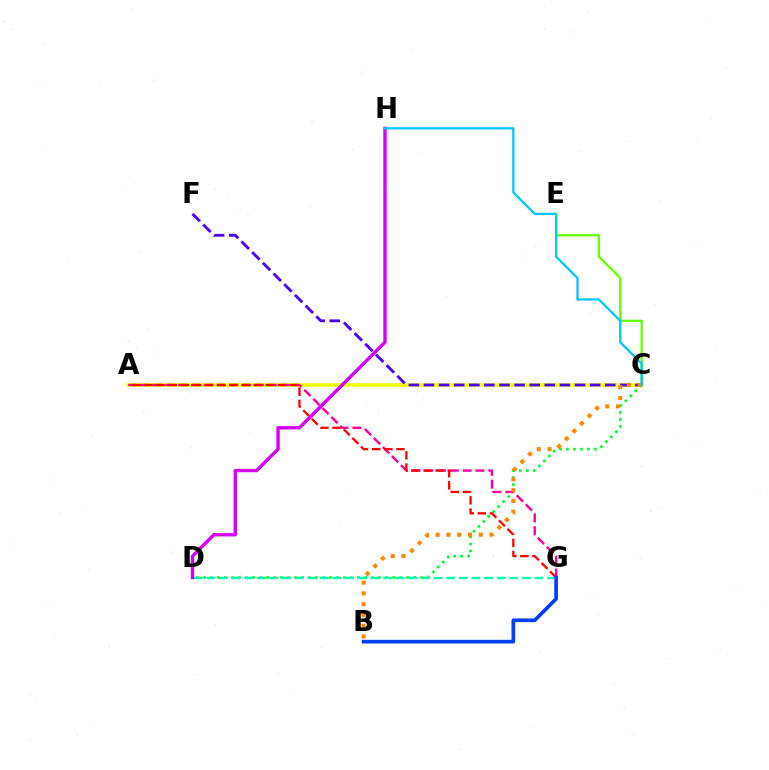{('C', 'D'): [{'color': '#00ff27', 'line_style': 'dotted', 'thickness': 1.9}], ('A', 'C'): [{'color': '#eeff00', 'line_style': 'solid', 'thickness': 2.54}], ('C', 'F'): [{'color': '#4f00ff', 'line_style': 'dashed', 'thickness': 2.05}], ('A', 'G'): [{'color': '#ff00a0', 'line_style': 'dashed', 'thickness': 1.74}, {'color': '#ff0000', 'line_style': 'dashed', 'thickness': 1.65}], ('D', 'G'): [{'color': '#00ffaf', 'line_style': 'dashed', 'thickness': 1.71}], ('D', 'H'): [{'color': '#d600ff', 'line_style': 'solid', 'thickness': 2.43}], ('C', 'E'): [{'color': '#66ff00', 'line_style': 'solid', 'thickness': 1.64}], ('B', 'G'): [{'color': '#003fff', 'line_style': 'solid', 'thickness': 2.65}], ('B', 'C'): [{'color': '#ff8800', 'line_style': 'dotted', 'thickness': 2.93}], ('C', 'H'): [{'color': '#00c7ff', 'line_style': 'solid', 'thickness': 1.65}]}